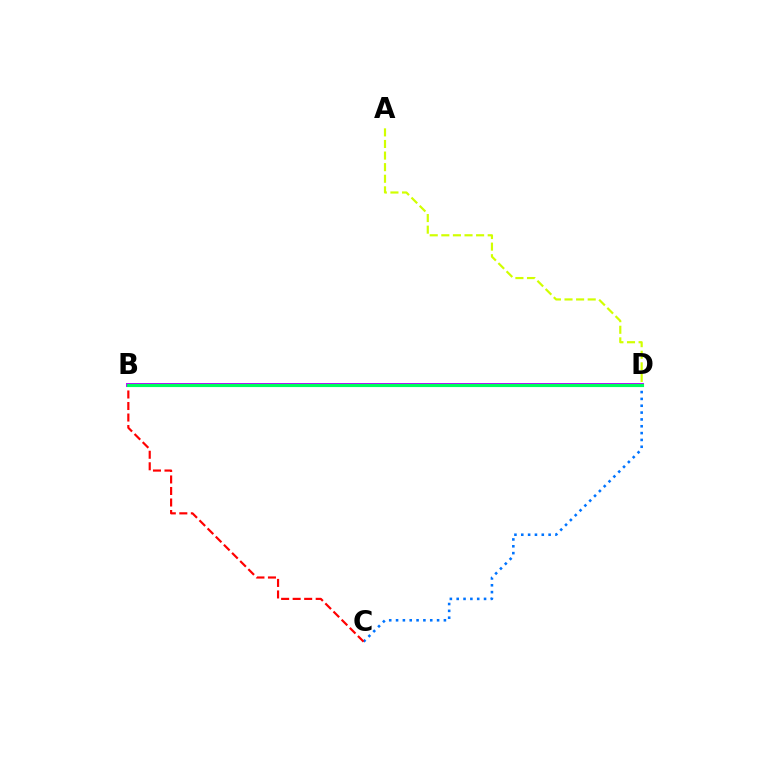{('C', 'D'): [{'color': '#0074ff', 'line_style': 'dotted', 'thickness': 1.86}], ('B', 'C'): [{'color': '#ff0000', 'line_style': 'dashed', 'thickness': 1.57}], ('A', 'D'): [{'color': '#d1ff00', 'line_style': 'dashed', 'thickness': 1.57}], ('B', 'D'): [{'color': '#b900ff', 'line_style': 'solid', 'thickness': 2.83}, {'color': '#00ff5c', 'line_style': 'solid', 'thickness': 2.26}]}